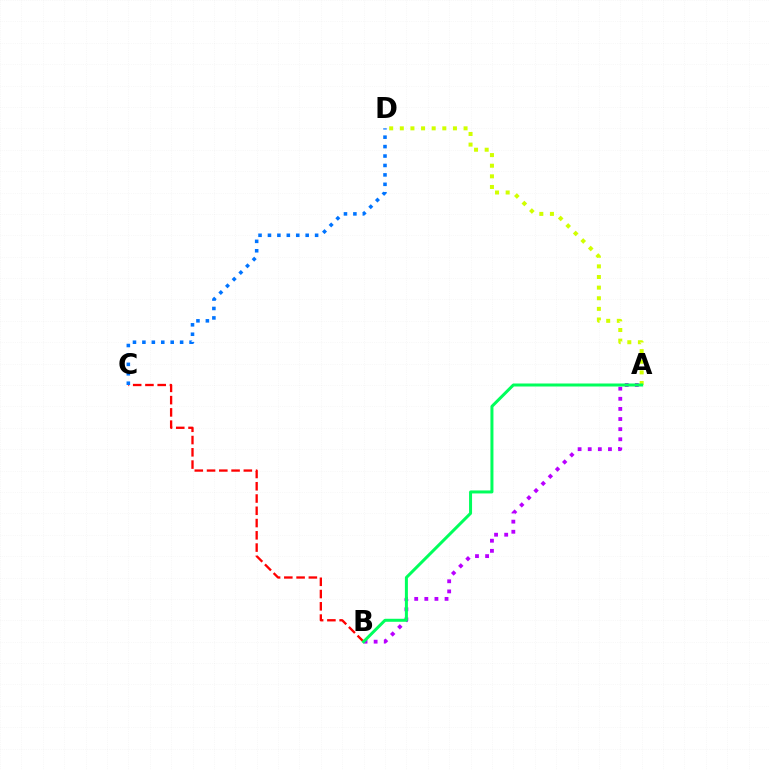{('A', 'D'): [{'color': '#d1ff00', 'line_style': 'dotted', 'thickness': 2.89}], ('B', 'C'): [{'color': '#ff0000', 'line_style': 'dashed', 'thickness': 1.67}], ('A', 'B'): [{'color': '#b900ff', 'line_style': 'dotted', 'thickness': 2.75}, {'color': '#00ff5c', 'line_style': 'solid', 'thickness': 2.16}], ('C', 'D'): [{'color': '#0074ff', 'line_style': 'dotted', 'thickness': 2.56}]}